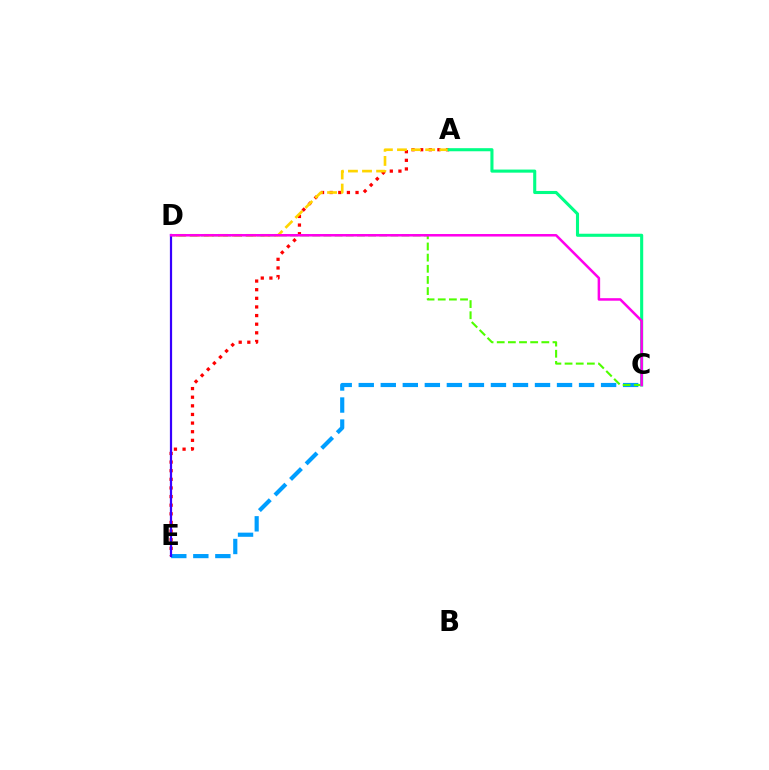{('A', 'E'): [{'color': '#ff0000', 'line_style': 'dotted', 'thickness': 2.34}], ('C', 'E'): [{'color': '#009eff', 'line_style': 'dashed', 'thickness': 2.99}], ('A', 'D'): [{'color': '#ffd500', 'line_style': 'dashed', 'thickness': 1.91}], ('C', 'D'): [{'color': '#4fff00', 'line_style': 'dashed', 'thickness': 1.52}, {'color': '#ff00ed', 'line_style': 'solid', 'thickness': 1.82}], ('D', 'E'): [{'color': '#3700ff', 'line_style': 'solid', 'thickness': 1.6}], ('A', 'C'): [{'color': '#00ff86', 'line_style': 'solid', 'thickness': 2.22}]}